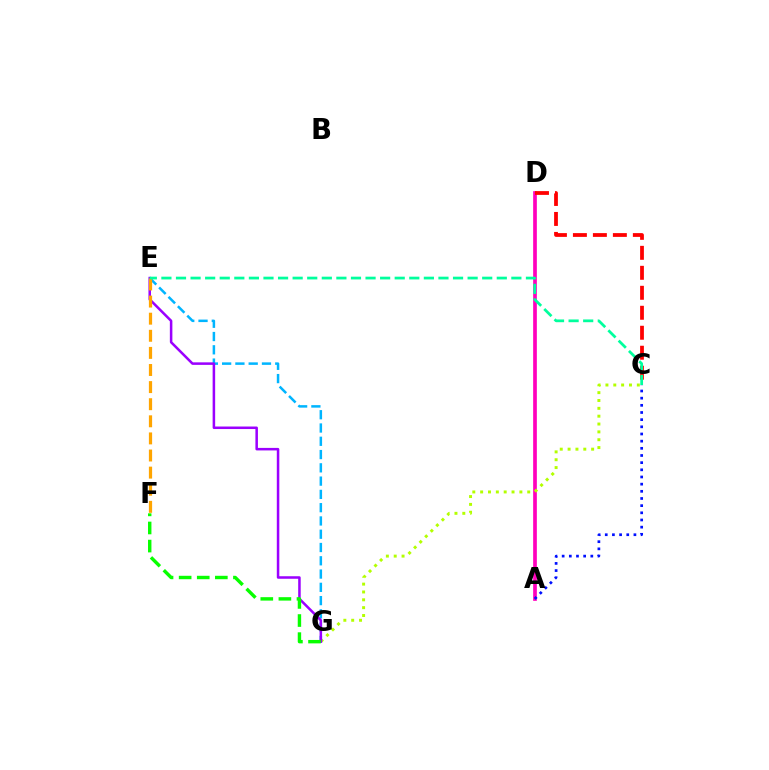{('A', 'D'): [{'color': '#ff00bd', 'line_style': 'solid', 'thickness': 2.66}], ('C', 'G'): [{'color': '#b3ff00', 'line_style': 'dotted', 'thickness': 2.13}], ('E', 'G'): [{'color': '#00b5ff', 'line_style': 'dashed', 'thickness': 1.8}, {'color': '#9b00ff', 'line_style': 'solid', 'thickness': 1.82}], ('C', 'D'): [{'color': '#ff0000', 'line_style': 'dashed', 'thickness': 2.71}], ('E', 'F'): [{'color': '#ffa500', 'line_style': 'dashed', 'thickness': 2.32}], ('A', 'C'): [{'color': '#0010ff', 'line_style': 'dotted', 'thickness': 1.95}], ('F', 'G'): [{'color': '#08ff00', 'line_style': 'dashed', 'thickness': 2.46}], ('C', 'E'): [{'color': '#00ff9d', 'line_style': 'dashed', 'thickness': 1.98}]}